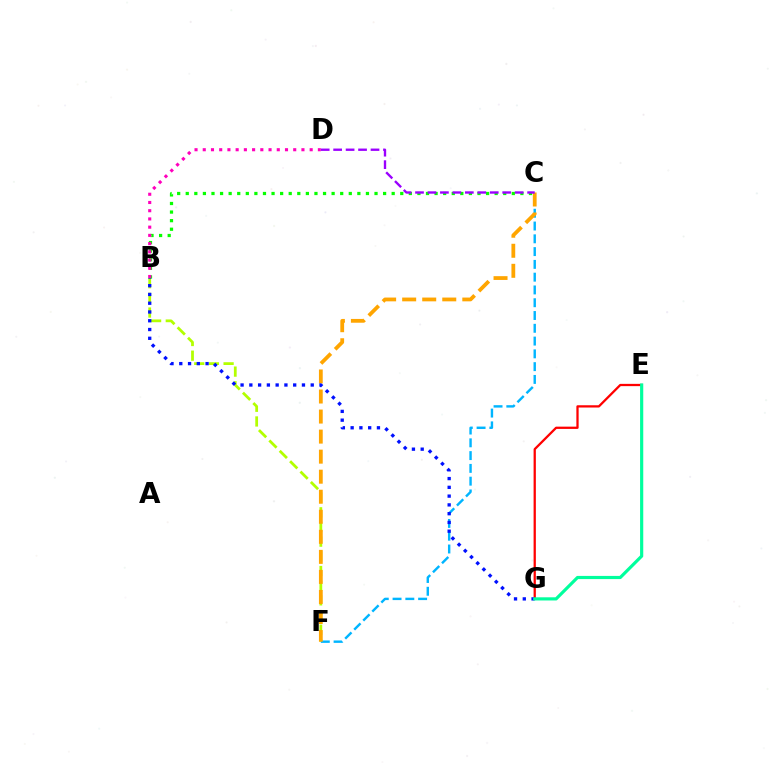{('B', 'F'): [{'color': '#b3ff00', 'line_style': 'dashed', 'thickness': 1.99}], ('C', 'F'): [{'color': '#00b5ff', 'line_style': 'dashed', 'thickness': 1.74}, {'color': '#ffa500', 'line_style': 'dashed', 'thickness': 2.72}], ('B', 'C'): [{'color': '#08ff00', 'line_style': 'dotted', 'thickness': 2.33}], ('E', 'G'): [{'color': '#ff0000', 'line_style': 'solid', 'thickness': 1.63}, {'color': '#00ff9d', 'line_style': 'solid', 'thickness': 2.28}], ('B', 'D'): [{'color': '#ff00bd', 'line_style': 'dotted', 'thickness': 2.23}], ('C', 'D'): [{'color': '#9b00ff', 'line_style': 'dashed', 'thickness': 1.69}], ('B', 'G'): [{'color': '#0010ff', 'line_style': 'dotted', 'thickness': 2.38}]}